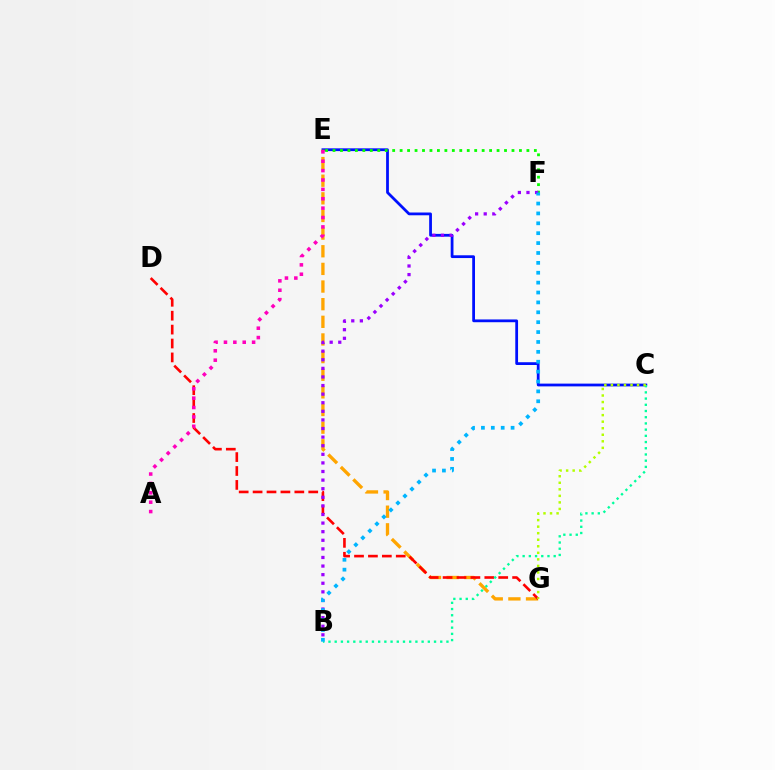{('C', 'E'): [{'color': '#0010ff', 'line_style': 'solid', 'thickness': 2.0}], ('E', 'G'): [{'color': '#ffa500', 'line_style': 'dashed', 'thickness': 2.4}], ('D', 'G'): [{'color': '#ff0000', 'line_style': 'dashed', 'thickness': 1.89}], ('B', 'C'): [{'color': '#00ff9d', 'line_style': 'dotted', 'thickness': 1.69}], ('E', 'F'): [{'color': '#08ff00', 'line_style': 'dotted', 'thickness': 2.03}], ('C', 'G'): [{'color': '#b3ff00', 'line_style': 'dotted', 'thickness': 1.78}], ('B', 'F'): [{'color': '#9b00ff', 'line_style': 'dotted', 'thickness': 2.34}, {'color': '#00b5ff', 'line_style': 'dotted', 'thickness': 2.69}], ('A', 'E'): [{'color': '#ff00bd', 'line_style': 'dotted', 'thickness': 2.55}]}